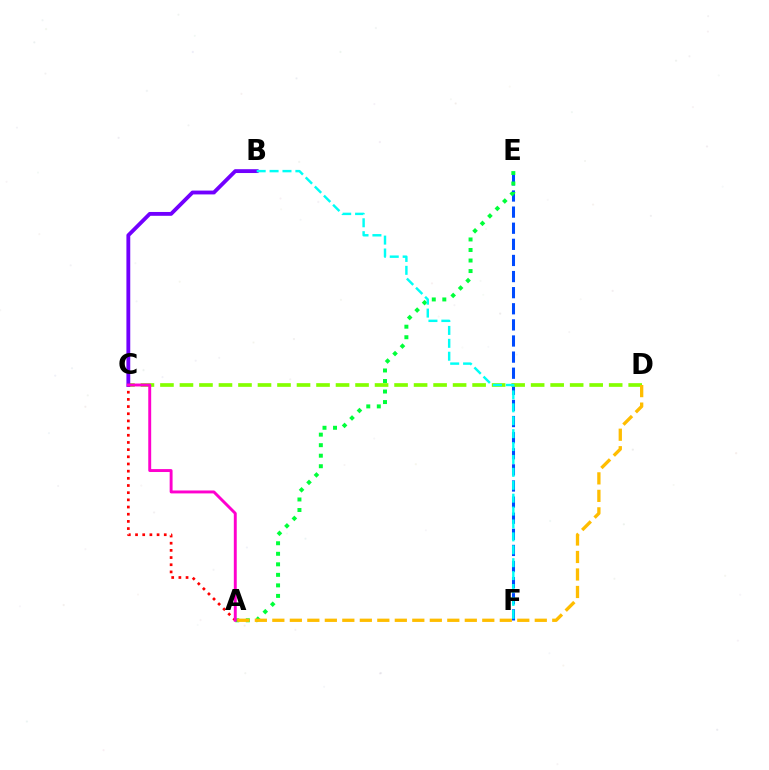{('E', 'F'): [{'color': '#004bff', 'line_style': 'dashed', 'thickness': 2.19}], ('A', 'E'): [{'color': '#00ff39', 'line_style': 'dotted', 'thickness': 2.86}], ('C', 'D'): [{'color': '#84ff00', 'line_style': 'dashed', 'thickness': 2.65}], ('A', 'C'): [{'color': '#ff0000', 'line_style': 'dotted', 'thickness': 1.95}, {'color': '#ff00cf', 'line_style': 'solid', 'thickness': 2.1}], ('B', 'C'): [{'color': '#7200ff', 'line_style': 'solid', 'thickness': 2.76}], ('A', 'D'): [{'color': '#ffbd00', 'line_style': 'dashed', 'thickness': 2.38}], ('B', 'F'): [{'color': '#00fff6', 'line_style': 'dashed', 'thickness': 1.75}]}